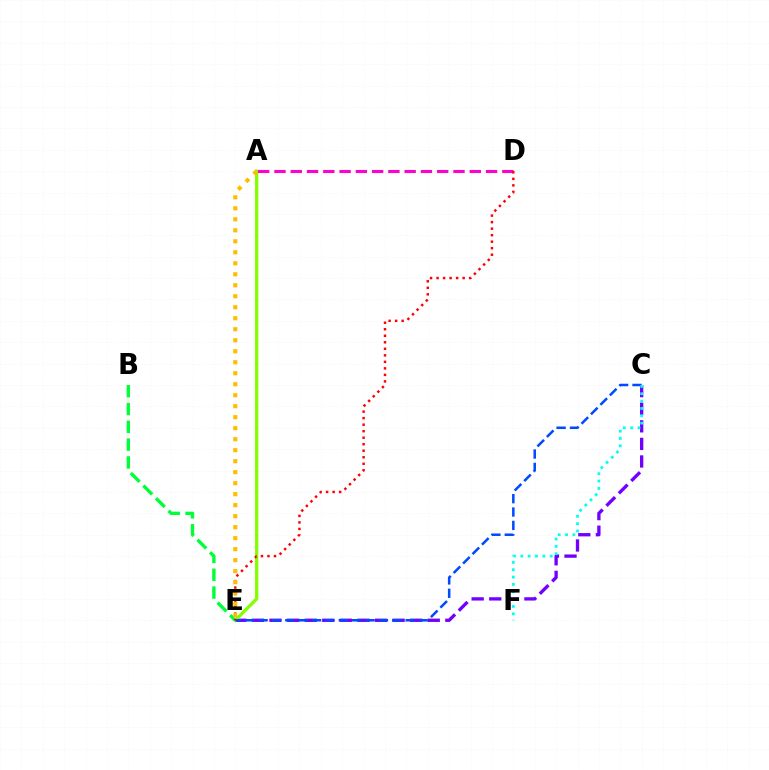{('C', 'E'): [{'color': '#7200ff', 'line_style': 'dashed', 'thickness': 2.39}, {'color': '#004bff', 'line_style': 'dashed', 'thickness': 1.82}], ('A', 'E'): [{'color': '#84ff00', 'line_style': 'solid', 'thickness': 2.35}, {'color': '#ffbd00', 'line_style': 'dotted', 'thickness': 2.99}], ('A', 'D'): [{'color': '#ff00cf', 'line_style': 'dashed', 'thickness': 2.21}], ('B', 'E'): [{'color': '#00ff39', 'line_style': 'dashed', 'thickness': 2.42}], ('C', 'F'): [{'color': '#00fff6', 'line_style': 'dotted', 'thickness': 2.0}], ('D', 'E'): [{'color': '#ff0000', 'line_style': 'dotted', 'thickness': 1.77}]}